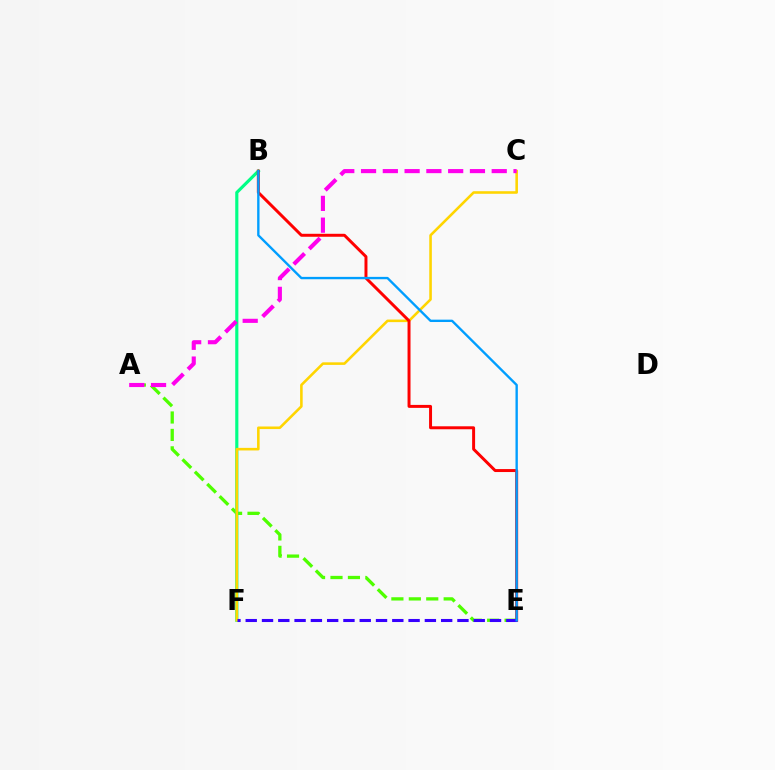{('A', 'E'): [{'color': '#4fff00', 'line_style': 'dashed', 'thickness': 2.37}], ('B', 'F'): [{'color': '#00ff86', 'line_style': 'solid', 'thickness': 2.27}], ('C', 'F'): [{'color': '#ffd500', 'line_style': 'solid', 'thickness': 1.85}], ('B', 'E'): [{'color': '#ff0000', 'line_style': 'solid', 'thickness': 2.14}, {'color': '#009eff', 'line_style': 'solid', 'thickness': 1.7}], ('E', 'F'): [{'color': '#3700ff', 'line_style': 'dashed', 'thickness': 2.21}], ('A', 'C'): [{'color': '#ff00ed', 'line_style': 'dashed', 'thickness': 2.96}]}